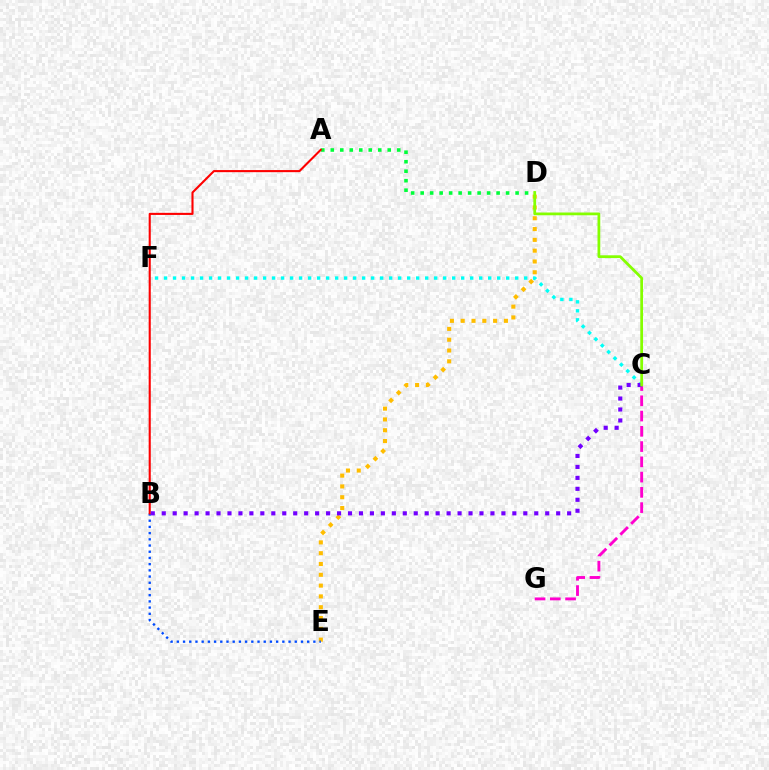{('A', 'D'): [{'color': '#00ff39', 'line_style': 'dotted', 'thickness': 2.58}], ('D', 'E'): [{'color': '#ffbd00', 'line_style': 'dotted', 'thickness': 2.94}], ('C', 'G'): [{'color': '#ff00cf', 'line_style': 'dashed', 'thickness': 2.07}], ('B', 'E'): [{'color': '#004bff', 'line_style': 'dotted', 'thickness': 1.69}], ('C', 'F'): [{'color': '#00fff6', 'line_style': 'dotted', 'thickness': 2.45}], ('A', 'B'): [{'color': '#ff0000', 'line_style': 'solid', 'thickness': 1.51}], ('B', 'C'): [{'color': '#7200ff', 'line_style': 'dotted', 'thickness': 2.98}], ('C', 'D'): [{'color': '#84ff00', 'line_style': 'solid', 'thickness': 1.98}]}